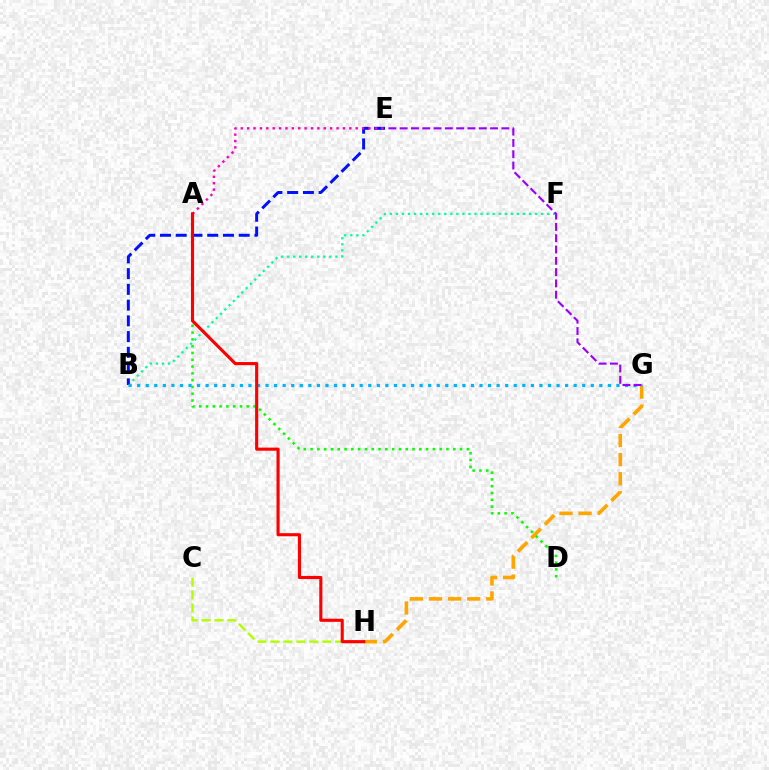{('B', 'F'): [{'color': '#00ff9d', 'line_style': 'dotted', 'thickness': 1.64}], ('G', 'H'): [{'color': '#ffa500', 'line_style': 'dashed', 'thickness': 2.59}], ('B', 'E'): [{'color': '#0010ff', 'line_style': 'dashed', 'thickness': 2.14}], ('A', 'E'): [{'color': '#ff00bd', 'line_style': 'dotted', 'thickness': 1.73}], ('B', 'G'): [{'color': '#00b5ff', 'line_style': 'dotted', 'thickness': 2.33}], ('E', 'G'): [{'color': '#9b00ff', 'line_style': 'dashed', 'thickness': 1.53}], ('C', 'H'): [{'color': '#b3ff00', 'line_style': 'dashed', 'thickness': 1.76}], ('A', 'D'): [{'color': '#08ff00', 'line_style': 'dotted', 'thickness': 1.85}], ('A', 'H'): [{'color': '#ff0000', 'line_style': 'solid', 'thickness': 2.24}]}